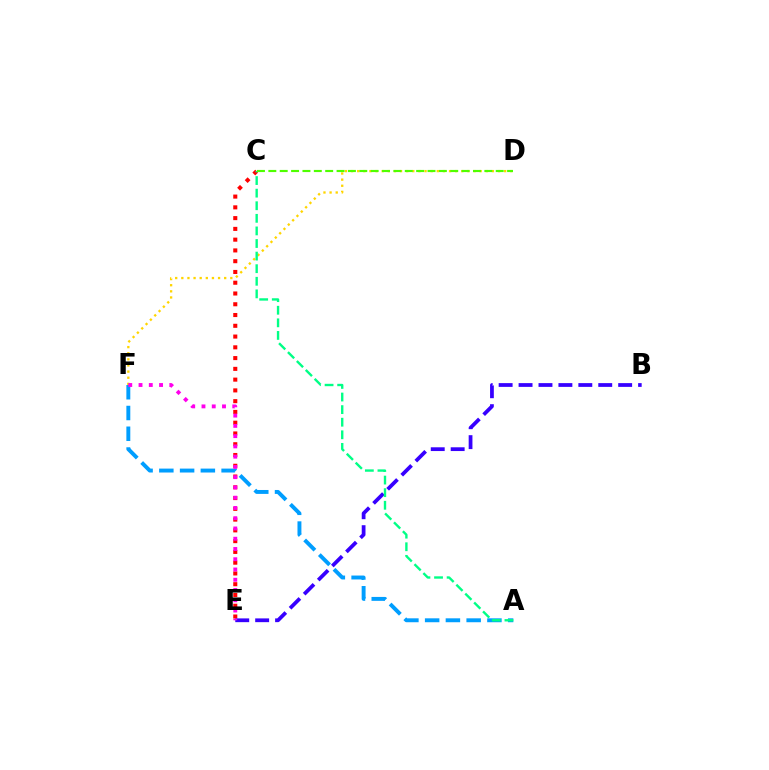{('C', 'E'): [{'color': '#ff0000', 'line_style': 'dotted', 'thickness': 2.93}], ('A', 'F'): [{'color': '#009eff', 'line_style': 'dashed', 'thickness': 2.82}], ('B', 'E'): [{'color': '#3700ff', 'line_style': 'dashed', 'thickness': 2.71}], ('D', 'F'): [{'color': '#ffd500', 'line_style': 'dotted', 'thickness': 1.66}], ('A', 'C'): [{'color': '#00ff86', 'line_style': 'dashed', 'thickness': 1.71}], ('C', 'D'): [{'color': '#4fff00', 'line_style': 'dashed', 'thickness': 1.54}], ('E', 'F'): [{'color': '#ff00ed', 'line_style': 'dotted', 'thickness': 2.79}]}